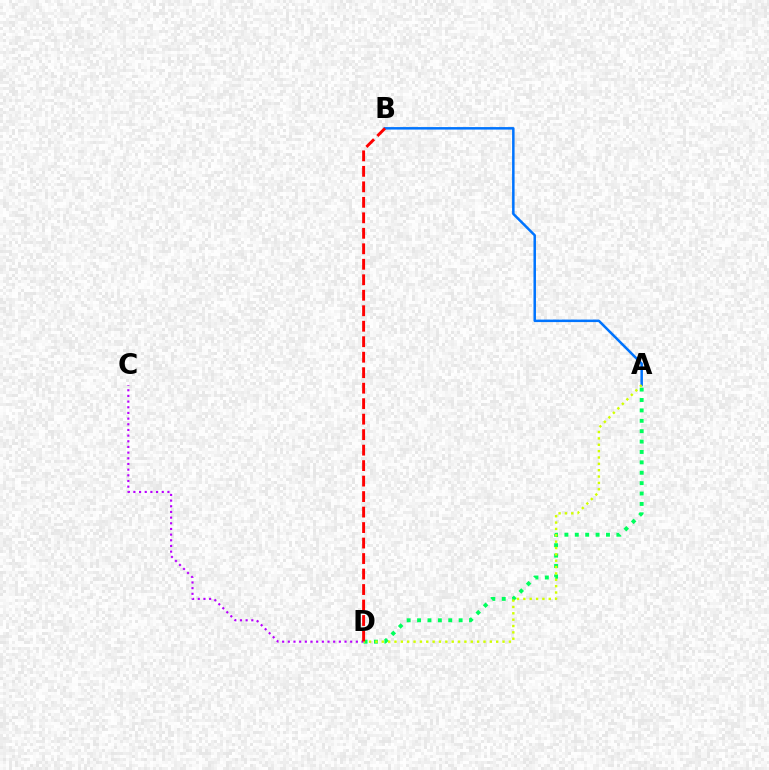{('A', 'B'): [{'color': '#0074ff', 'line_style': 'solid', 'thickness': 1.8}], ('C', 'D'): [{'color': '#b900ff', 'line_style': 'dotted', 'thickness': 1.54}], ('A', 'D'): [{'color': '#00ff5c', 'line_style': 'dotted', 'thickness': 2.82}, {'color': '#d1ff00', 'line_style': 'dotted', 'thickness': 1.73}], ('B', 'D'): [{'color': '#ff0000', 'line_style': 'dashed', 'thickness': 2.1}]}